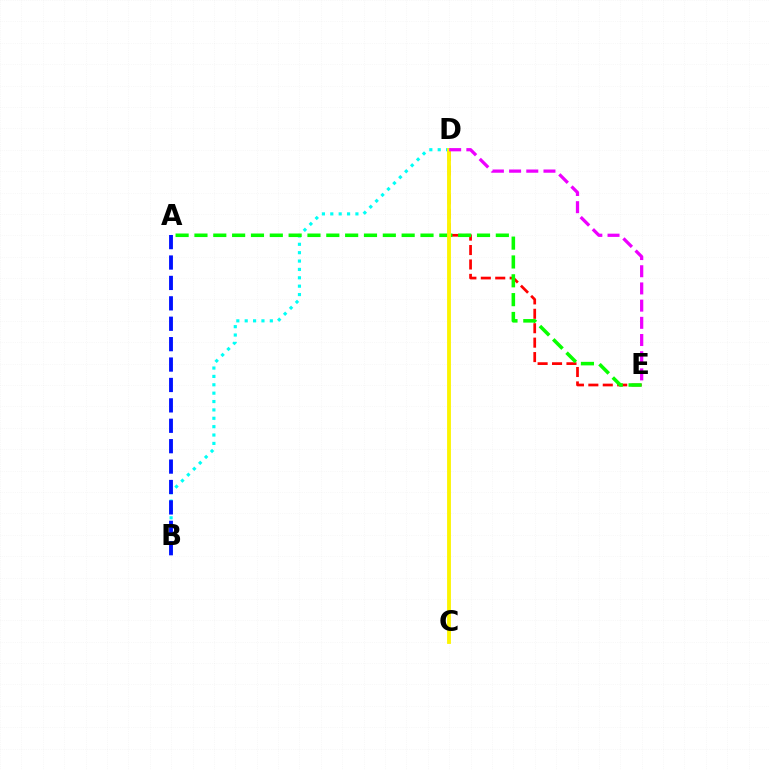{('D', 'E'): [{'color': '#ff0000', 'line_style': 'dashed', 'thickness': 1.96}, {'color': '#ee00ff', 'line_style': 'dashed', 'thickness': 2.34}], ('B', 'D'): [{'color': '#00fff6', 'line_style': 'dotted', 'thickness': 2.28}], ('A', 'B'): [{'color': '#0010ff', 'line_style': 'dashed', 'thickness': 2.77}], ('A', 'E'): [{'color': '#08ff00', 'line_style': 'dashed', 'thickness': 2.56}], ('C', 'D'): [{'color': '#fcf500', 'line_style': 'solid', 'thickness': 2.76}]}